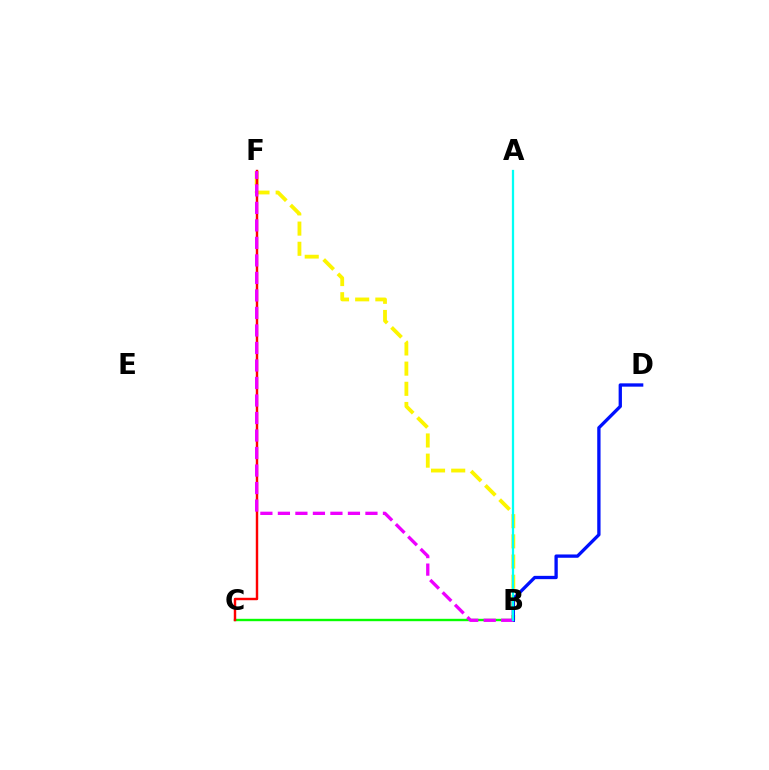{('B', 'C'): [{'color': '#08ff00', 'line_style': 'solid', 'thickness': 1.72}], ('B', 'F'): [{'color': '#fcf500', 'line_style': 'dashed', 'thickness': 2.74}, {'color': '#ee00ff', 'line_style': 'dashed', 'thickness': 2.38}], ('B', 'D'): [{'color': '#0010ff', 'line_style': 'solid', 'thickness': 2.38}], ('C', 'F'): [{'color': '#ff0000', 'line_style': 'solid', 'thickness': 1.76}], ('A', 'B'): [{'color': '#00fff6', 'line_style': 'solid', 'thickness': 1.63}]}